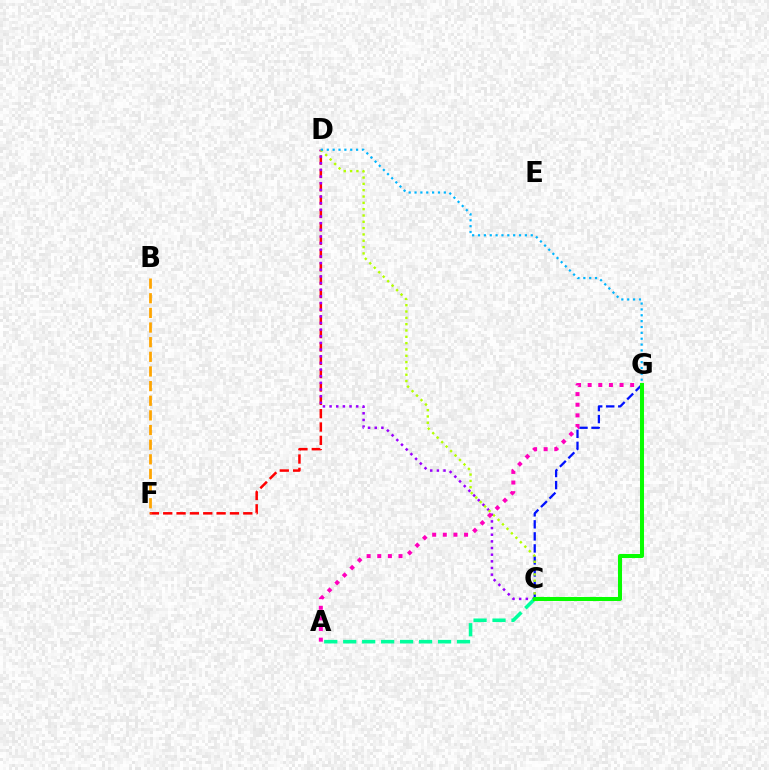{('D', 'F'): [{'color': '#ff0000', 'line_style': 'dashed', 'thickness': 1.81}], ('C', 'G'): [{'color': '#0010ff', 'line_style': 'dashed', 'thickness': 1.63}, {'color': '#08ff00', 'line_style': 'solid', 'thickness': 2.9}], ('C', 'D'): [{'color': '#9b00ff', 'line_style': 'dotted', 'thickness': 1.81}, {'color': '#b3ff00', 'line_style': 'dotted', 'thickness': 1.72}], ('A', 'G'): [{'color': '#ff00bd', 'line_style': 'dotted', 'thickness': 2.89}], ('A', 'C'): [{'color': '#00ff9d', 'line_style': 'dashed', 'thickness': 2.58}], ('D', 'G'): [{'color': '#00b5ff', 'line_style': 'dotted', 'thickness': 1.59}], ('B', 'F'): [{'color': '#ffa500', 'line_style': 'dashed', 'thickness': 1.99}]}